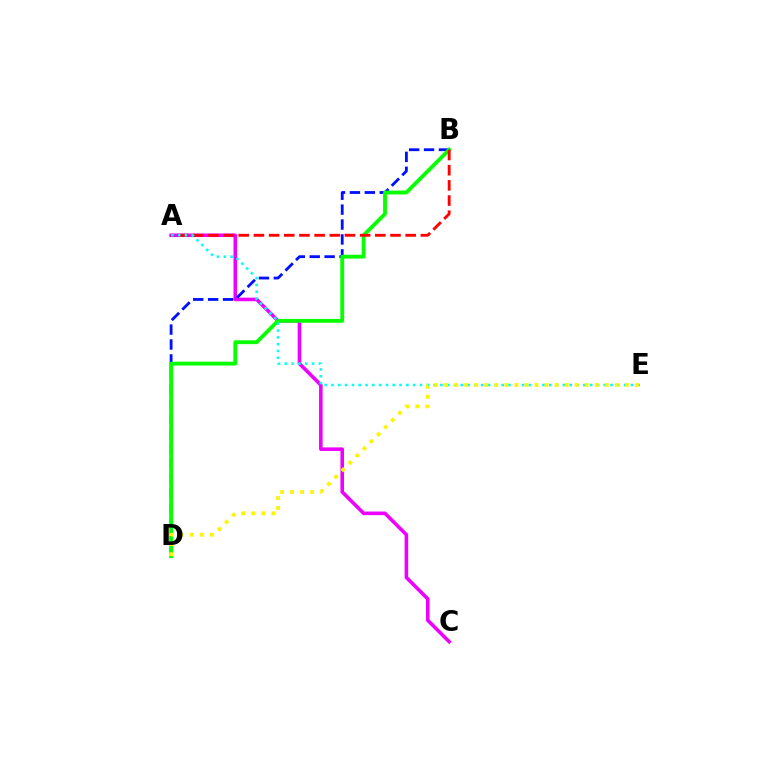{('A', 'C'): [{'color': '#ee00ff', 'line_style': 'solid', 'thickness': 2.58}], ('B', 'D'): [{'color': '#0010ff', 'line_style': 'dashed', 'thickness': 2.03}, {'color': '#08ff00', 'line_style': 'solid', 'thickness': 2.77}], ('A', 'B'): [{'color': '#ff0000', 'line_style': 'dashed', 'thickness': 2.06}], ('A', 'E'): [{'color': '#00fff6', 'line_style': 'dotted', 'thickness': 1.85}], ('D', 'E'): [{'color': '#fcf500', 'line_style': 'dotted', 'thickness': 2.73}]}